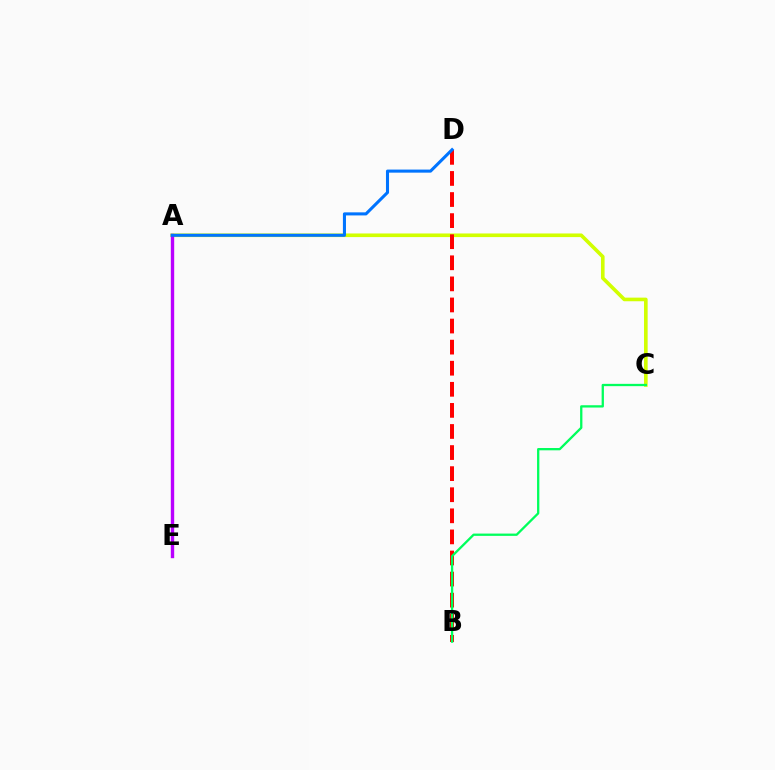{('A', 'C'): [{'color': '#d1ff00', 'line_style': 'solid', 'thickness': 2.61}], ('B', 'D'): [{'color': '#ff0000', 'line_style': 'dashed', 'thickness': 2.86}], ('A', 'E'): [{'color': '#b900ff', 'line_style': 'solid', 'thickness': 2.43}], ('A', 'D'): [{'color': '#0074ff', 'line_style': 'solid', 'thickness': 2.21}], ('B', 'C'): [{'color': '#00ff5c', 'line_style': 'solid', 'thickness': 1.65}]}